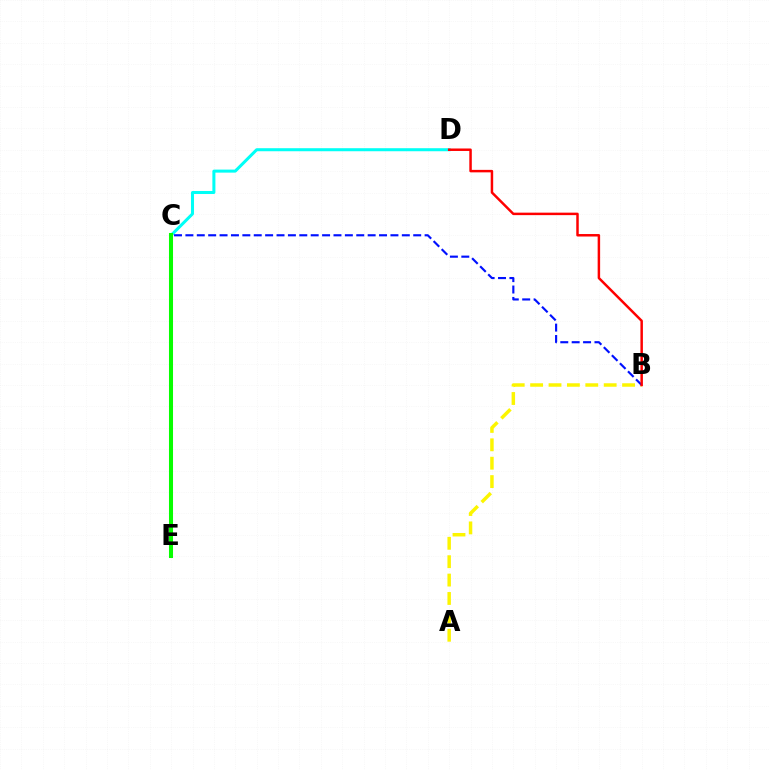{('C', 'D'): [{'color': '#00fff6', 'line_style': 'solid', 'thickness': 2.18}], ('C', 'E'): [{'color': '#ee00ff', 'line_style': 'dashed', 'thickness': 2.65}, {'color': '#08ff00', 'line_style': 'solid', 'thickness': 2.91}], ('A', 'B'): [{'color': '#fcf500', 'line_style': 'dashed', 'thickness': 2.5}], ('B', 'C'): [{'color': '#0010ff', 'line_style': 'dashed', 'thickness': 1.55}], ('B', 'D'): [{'color': '#ff0000', 'line_style': 'solid', 'thickness': 1.79}]}